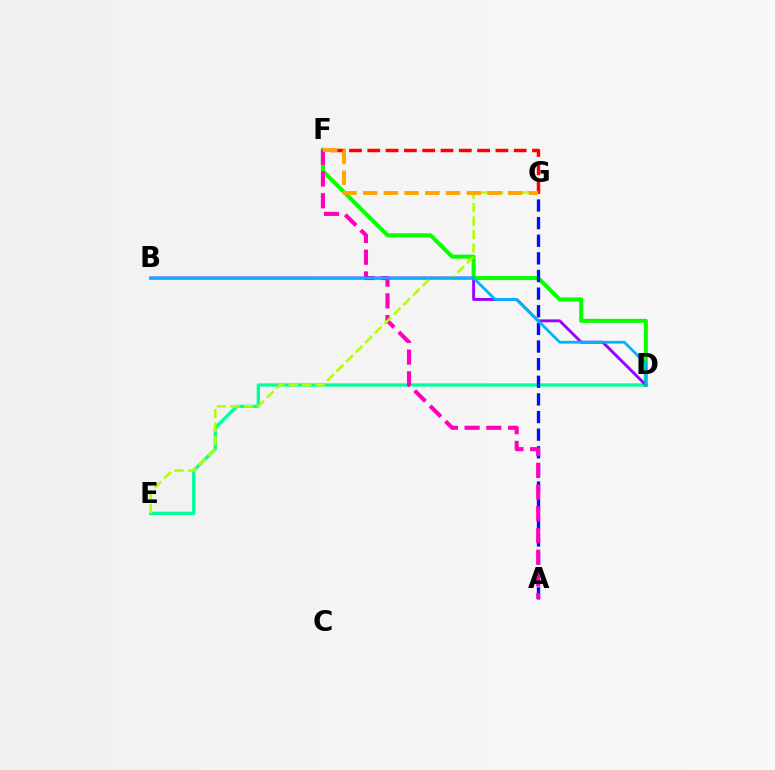{('D', 'F'): [{'color': '#08ff00', 'line_style': 'solid', 'thickness': 2.91}], ('F', 'G'): [{'color': '#ff0000', 'line_style': 'dashed', 'thickness': 2.49}, {'color': '#ffa500', 'line_style': 'dashed', 'thickness': 2.82}], ('D', 'E'): [{'color': '#00ff9d', 'line_style': 'solid', 'thickness': 2.38}], ('A', 'G'): [{'color': '#0010ff', 'line_style': 'dashed', 'thickness': 2.4}], ('A', 'F'): [{'color': '#ff00bd', 'line_style': 'dashed', 'thickness': 2.95}], ('B', 'D'): [{'color': '#9b00ff', 'line_style': 'solid', 'thickness': 2.08}, {'color': '#00b5ff', 'line_style': 'solid', 'thickness': 2.01}], ('E', 'G'): [{'color': '#b3ff00', 'line_style': 'dashed', 'thickness': 1.83}]}